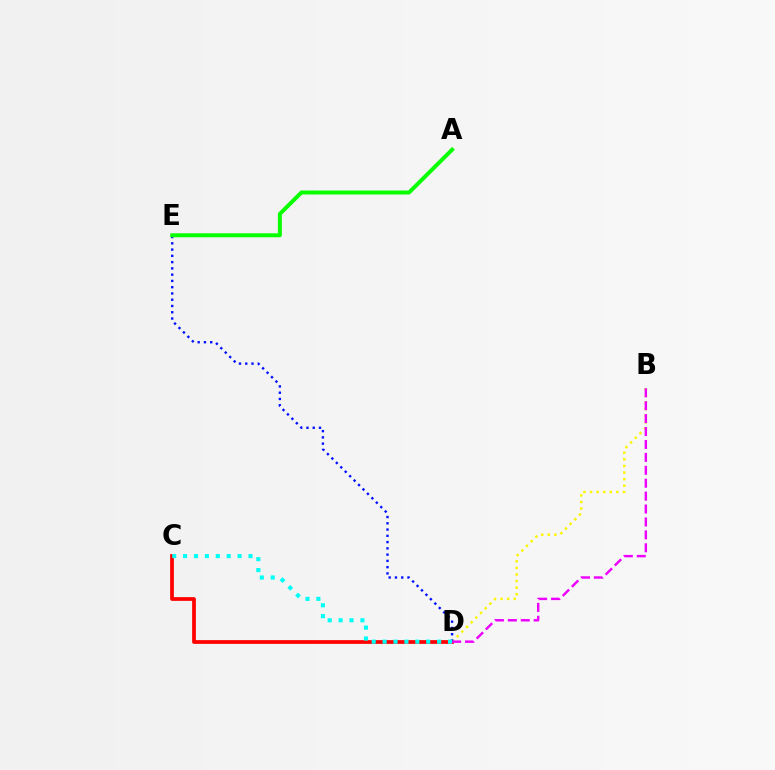{('C', 'D'): [{'color': '#ff0000', 'line_style': 'solid', 'thickness': 2.69}, {'color': '#00fff6', 'line_style': 'dotted', 'thickness': 2.96}], ('B', 'D'): [{'color': '#fcf500', 'line_style': 'dotted', 'thickness': 1.79}, {'color': '#ee00ff', 'line_style': 'dashed', 'thickness': 1.75}], ('D', 'E'): [{'color': '#0010ff', 'line_style': 'dotted', 'thickness': 1.7}], ('A', 'E'): [{'color': '#08ff00', 'line_style': 'solid', 'thickness': 2.87}]}